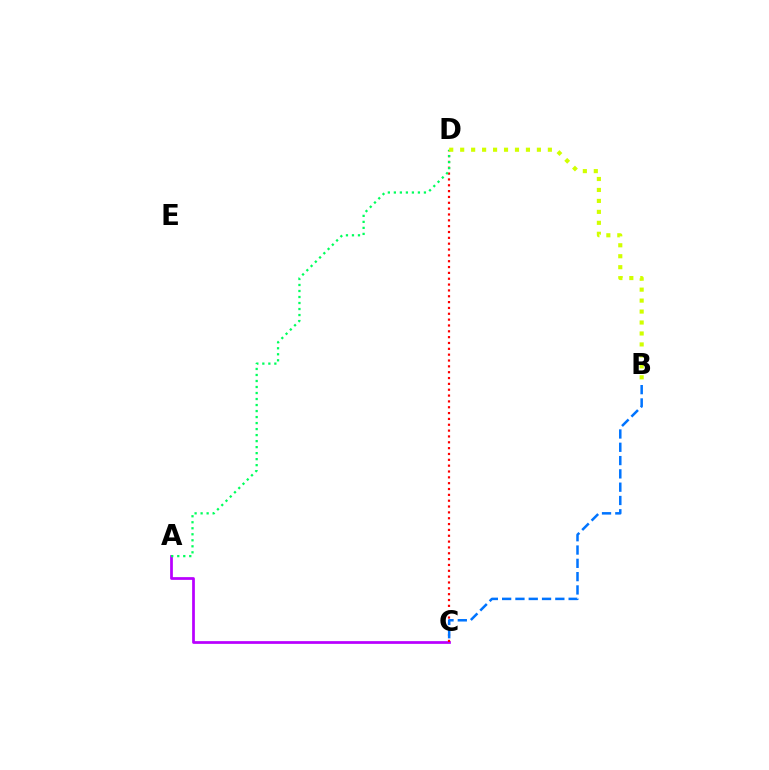{('A', 'C'): [{'color': '#b900ff', 'line_style': 'solid', 'thickness': 1.97}], ('C', 'D'): [{'color': '#ff0000', 'line_style': 'dotted', 'thickness': 1.59}], ('A', 'D'): [{'color': '#00ff5c', 'line_style': 'dotted', 'thickness': 1.63}], ('B', 'D'): [{'color': '#d1ff00', 'line_style': 'dotted', 'thickness': 2.98}], ('B', 'C'): [{'color': '#0074ff', 'line_style': 'dashed', 'thickness': 1.81}]}